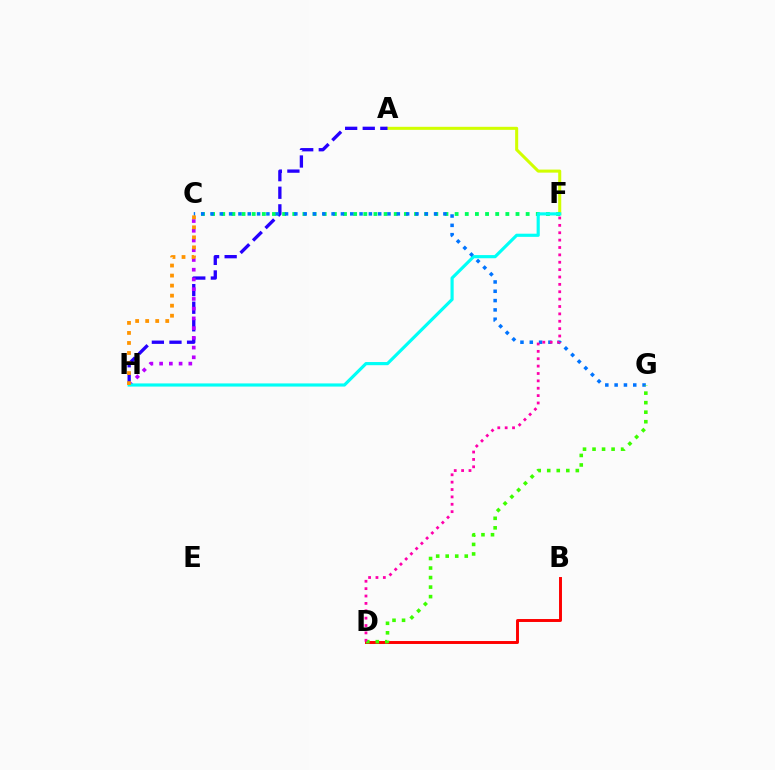{('A', 'F'): [{'color': '#d1ff00', 'line_style': 'solid', 'thickness': 2.19}], ('C', 'F'): [{'color': '#00ff5c', 'line_style': 'dotted', 'thickness': 2.76}], ('B', 'D'): [{'color': '#ff0000', 'line_style': 'solid', 'thickness': 2.12}], ('A', 'H'): [{'color': '#2500ff', 'line_style': 'dashed', 'thickness': 2.39}], ('C', 'H'): [{'color': '#b900ff', 'line_style': 'dotted', 'thickness': 2.64}, {'color': '#ff9400', 'line_style': 'dotted', 'thickness': 2.73}], ('F', 'H'): [{'color': '#00fff6', 'line_style': 'solid', 'thickness': 2.27}], ('C', 'G'): [{'color': '#0074ff', 'line_style': 'dotted', 'thickness': 2.53}], ('D', 'G'): [{'color': '#3dff00', 'line_style': 'dotted', 'thickness': 2.59}], ('D', 'F'): [{'color': '#ff00ac', 'line_style': 'dotted', 'thickness': 2.0}]}